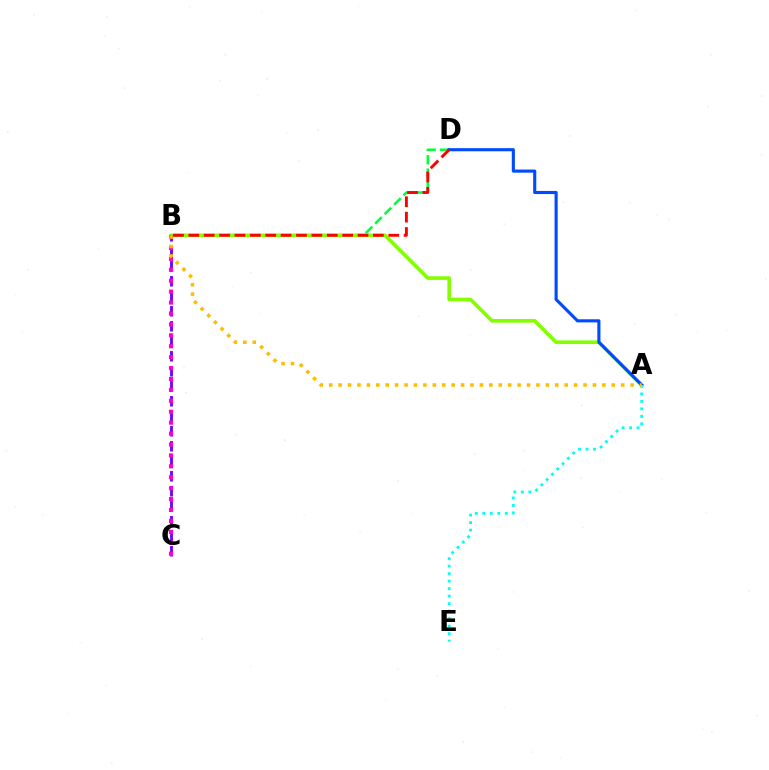{('B', 'C'): [{'color': '#7200ff', 'line_style': 'dashed', 'thickness': 2.04}, {'color': '#ff00cf', 'line_style': 'dotted', 'thickness': 2.97}], ('B', 'D'): [{'color': '#00ff39', 'line_style': 'dashed', 'thickness': 1.82}, {'color': '#ff0000', 'line_style': 'dashed', 'thickness': 2.09}], ('A', 'B'): [{'color': '#84ff00', 'line_style': 'solid', 'thickness': 2.62}, {'color': '#ffbd00', 'line_style': 'dotted', 'thickness': 2.56}], ('A', 'D'): [{'color': '#004bff', 'line_style': 'solid', 'thickness': 2.25}], ('A', 'E'): [{'color': '#00fff6', 'line_style': 'dotted', 'thickness': 2.04}]}